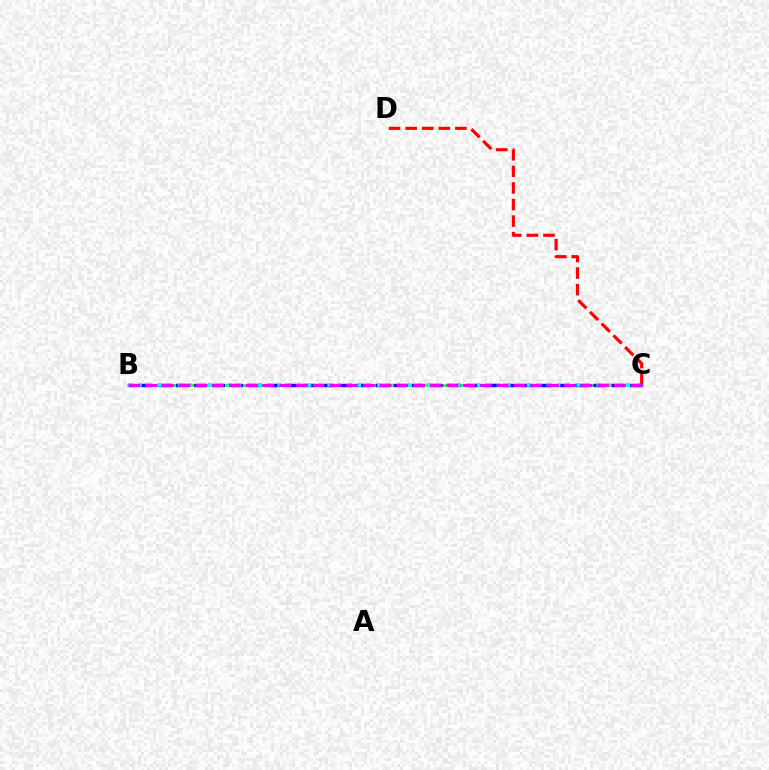{('C', 'D'): [{'color': '#ff0000', 'line_style': 'dashed', 'thickness': 2.25}], ('B', 'C'): [{'color': '#fcf500', 'line_style': 'dashed', 'thickness': 1.6}, {'color': '#08ff00', 'line_style': 'solid', 'thickness': 1.8}, {'color': '#0010ff', 'line_style': 'dashed', 'thickness': 2.47}, {'color': '#00fff6', 'line_style': 'dotted', 'thickness': 2.71}, {'color': '#ee00ff', 'line_style': 'dashed', 'thickness': 2.27}]}